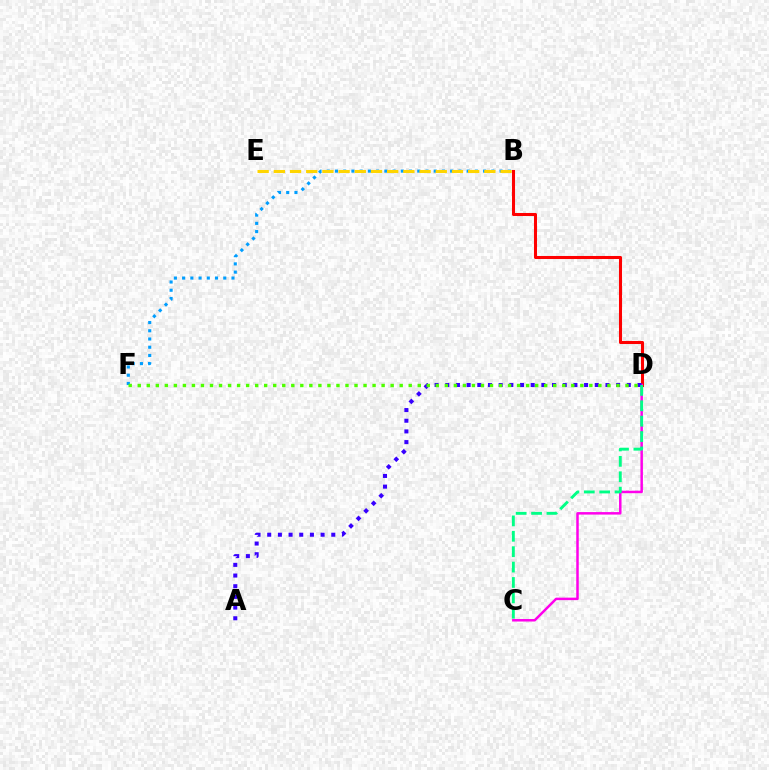{('B', 'F'): [{'color': '#009eff', 'line_style': 'dotted', 'thickness': 2.24}], ('B', 'E'): [{'color': '#ffd500', 'line_style': 'dashed', 'thickness': 2.2}], ('B', 'D'): [{'color': '#ff0000', 'line_style': 'solid', 'thickness': 2.2}], ('C', 'D'): [{'color': '#ff00ed', 'line_style': 'solid', 'thickness': 1.79}, {'color': '#00ff86', 'line_style': 'dashed', 'thickness': 2.09}], ('A', 'D'): [{'color': '#3700ff', 'line_style': 'dotted', 'thickness': 2.9}], ('D', 'F'): [{'color': '#4fff00', 'line_style': 'dotted', 'thickness': 2.45}]}